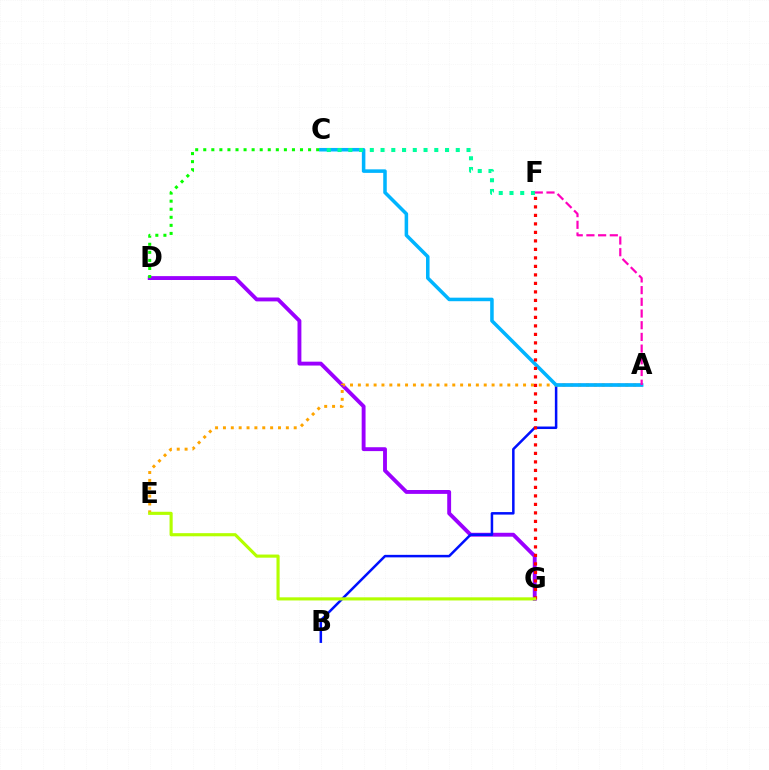{('D', 'G'): [{'color': '#9b00ff', 'line_style': 'solid', 'thickness': 2.79}], ('A', 'B'): [{'color': '#0010ff', 'line_style': 'solid', 'thickness': 1.81}], ('A', 'E'): [{'color': '#ffa500', 'line_style': 'dotted', 'thickness': 2.14}], ('A', 'C'): [{'color': '#00b5ff', 'line_style': 'solid', 'thickness': 2.54}], ('F', 'G'): [{'color': '#ff0000', 'line_style': 'dotted', 'thickness': 2.31}], ('C', 'F'): [{'color': '#00ff9d', 'line_style': 'dotted', 'thickness': 2.92}], ('A', 'F'): [{'color': '#ff00bd', 'line_style': 'dashed', 'thickness': 1.59}], ('C', 'D'): [{'color': '#08ff00', 'line_style': 'dotted', 'thickness': 2.19}], ('E', 'G'): [{'color': '#b3ff00', 'line_style': 'solid', 'thickness': 2.25}]}